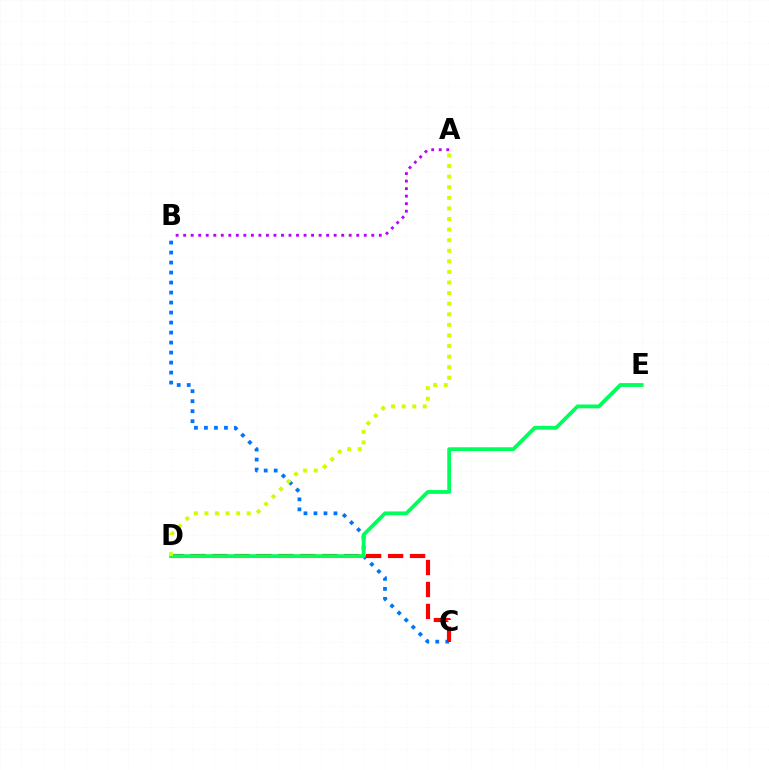{('A', 'B'): [{'color': '#b900ff', 'line_style': 'dotted', 'thickness': 2.04}], ('B', 'C'): [{'color': '#0074ff', 'line_style': 'dotted', 'thickness': 2.72}], ('C', 'D'): [{'color': '#ff0000', 'line_style': 'dashed', 'thickness': 2.98}], ('D', 'E'): [{'color': '#00ff5c', 'line_style': 'solid', 'thickness': 2.74}], ('A', 'D'): [{'color': '#d1ff00', 'line_style': 'dotted', 'thickness': 2.88}]}